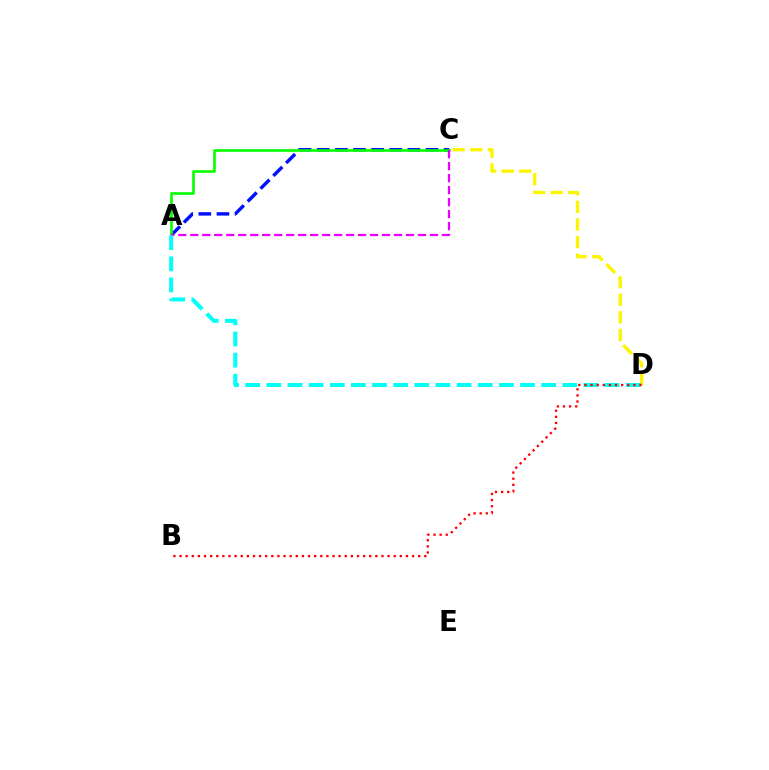{('A', 'C'): [{'color': '#0010ff', 'line_style': 'dashed', 'thickness': 2.46}, {'color': '#08ff00', 'line_style': 'solid', 'thickness': 1.91}, {'color': '#ee00ff', 'line_style': 'dashed', 'thickness': 1.63}], ('C', 'D'): [{'color': '#fcf500', 'line_style': 'dashed', 'thickness': 2.39}], ('A', 'D'): [{'color': '#00fff6', 'line_style': 'dashed', 'thickness': 2.87}], ('B', 'D'): [{'color': '#ff0000', 'line_style': 'dotted', 'thickness': 1.66}]}